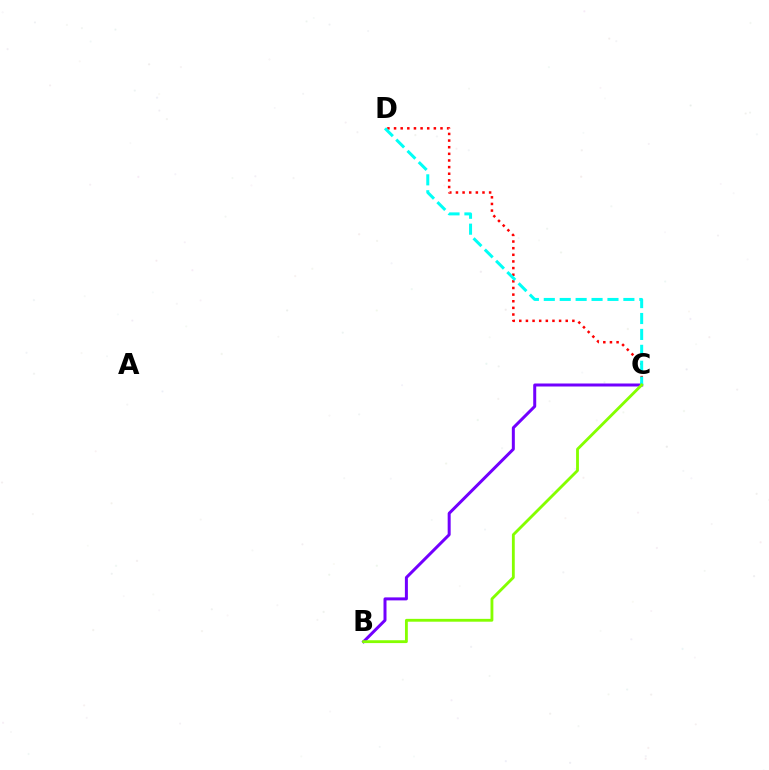{('C', 'D'): [{'color': '#ff0000', 'line_style': 'dotted', 'thickness': 1.8}, {'color': '#00fff6', 'line_style': 'dashed', 'thickness': 2.16}], ('B', 'C'): [{'color': '#7200ff', 'line_style': 'solid', 'thickness': 2.16}, {'color': '#84ff00', 'line_style': 'solid', 'thickness': 2.04}]}